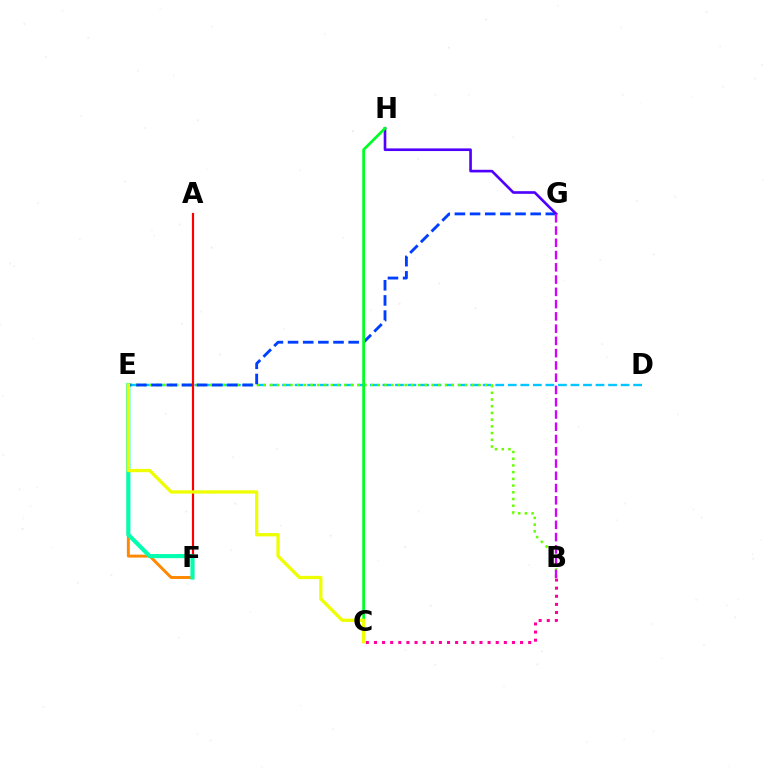{('D', 'E'): [{'color': '#00c7ff', 'line_style': 'dashed', 'thickness': 1.7}], ('B', 'E'): [{'color': '#66ff00', 'line_style': 'dotted', 'thickness': 1.82}], ('E', 'F'): [{'color': '#ff8800', 'line_style': 'solid', 'thickness': 2.11}, {'color': '#00ffaf', 'line_style': 'solid', 'thickness': 2.96}], ('E', 'G'): [{'color': '#003fff', 'line_style': 'dashed', 'thickness': 2.06}], ('B', 'C'): [{'color': '#ff00a0', 'line_style': 'dotted', 'thickness': 2.21}], ('A', 'F'): [{'color': '#ff0000', 'line_style': 'solid', 'thickness': 1.57}], ('G', 'H'): [{'color': '#4f00ff', 'line_style': 'solid', 'thickness': 1.9}], ('C', 'H'): [{'color': '#00ff27', 'line_style': 'solid', 'thickness': 1.98}], ('C', 'E'): [{'color': '#eeff00', 'line_style': 'solid', 'thickness': 2.37}], ('B', 'G'): [{'color': '#d600ff', 'line_style': 'dashed', 'thickness': 1.67}]}